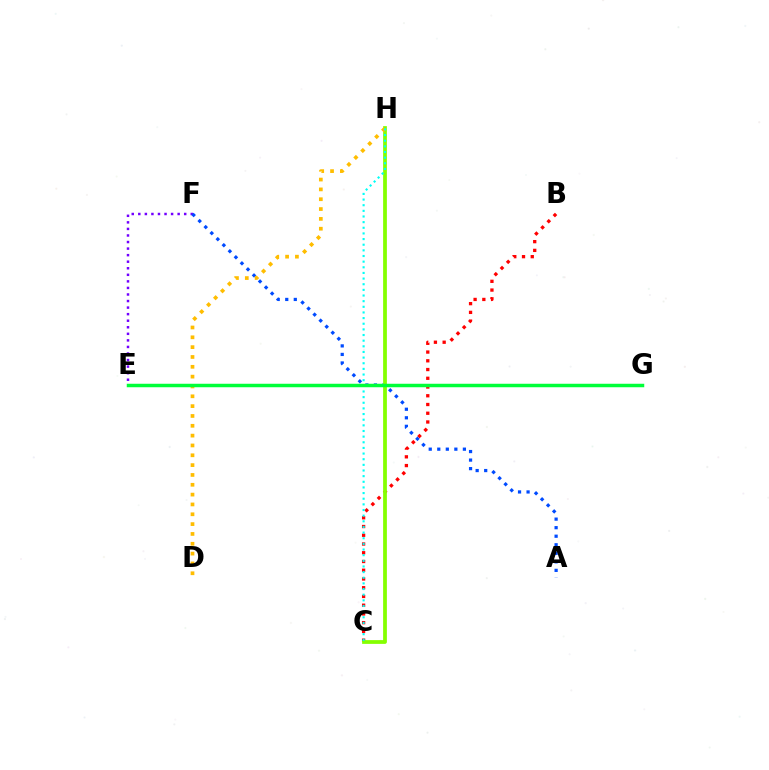{('B', 'C'): [{'color': '#ff0000', 'line_style': 'dotted', 'thickness': 2.37}], ('E', 'F'): [{'color': '#7200ff', 'line_style': 'dotted', 'thickness': 1.78}], ('A', 'F'): [{'color': '#004bff', 'line_style': 'dotted', 'thickness': 2.32}], ('C', 'H'): [{'color': '#84ff00', 'line_style': 'solid', 'thickness': 2.7}, {'color': '#00fff6', 'line_style': 'dotted', 'thickness': 1.53}], ('D', 'H'): [{'color': '#ffbd00', 'line_style': 'dotted', 'thickness': 2.67}], ('E', 'G'): [{'color': '#ff00cf', 'line_style': 'solid', 'thickness': 1.92}, {'color': '#00ff39', 'line_style': 'solid', 'thickness': 2.51}]}